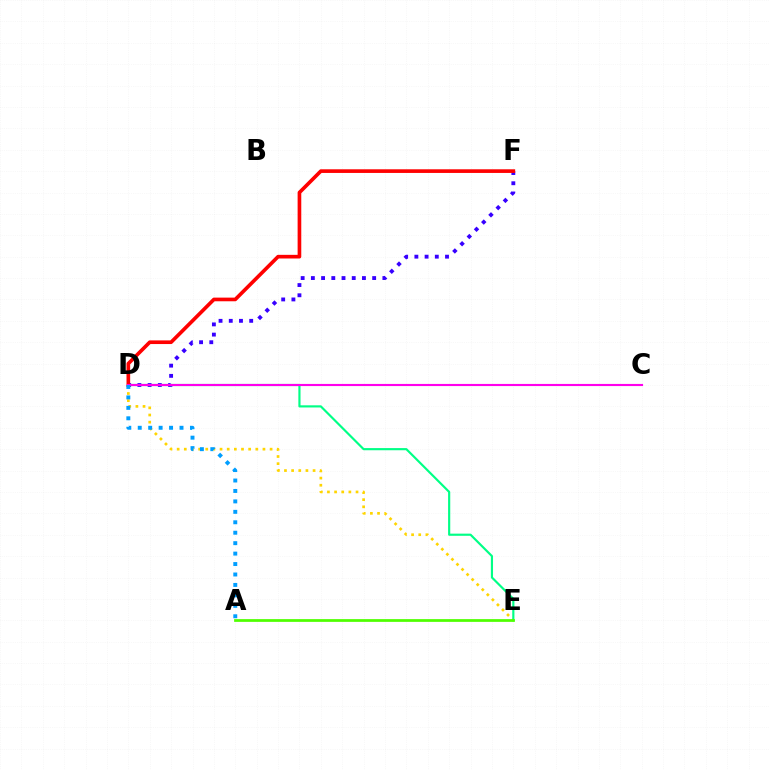{('D', 'E'): [{'color': '#ffd500', 'line_style': 'dotted', 'thickness': 1.94}, {'color': '#00ff86', 'line_style': 'solid', 'thickness': 1.55}], ('D', 'F'): [{'color': '#3700ff', 'line_style': 'dotted', 'thickness': 2.78}, {'color': '#ff0000', 'line_style': 'solid', 'thickness': 2.63}], ('C', 'D'): [{'color': '#ff00ed', 'line_style': 'solid', 'thickness': 1.54}], ('A', 'E'): [{'color': '#4fff00', 'line_style': 'solid', 'thickness': 1.98}], ('A', 'D'): [{'color': '#009eff', 'line_style': 'dotted', 'thickness': 2.84}]}